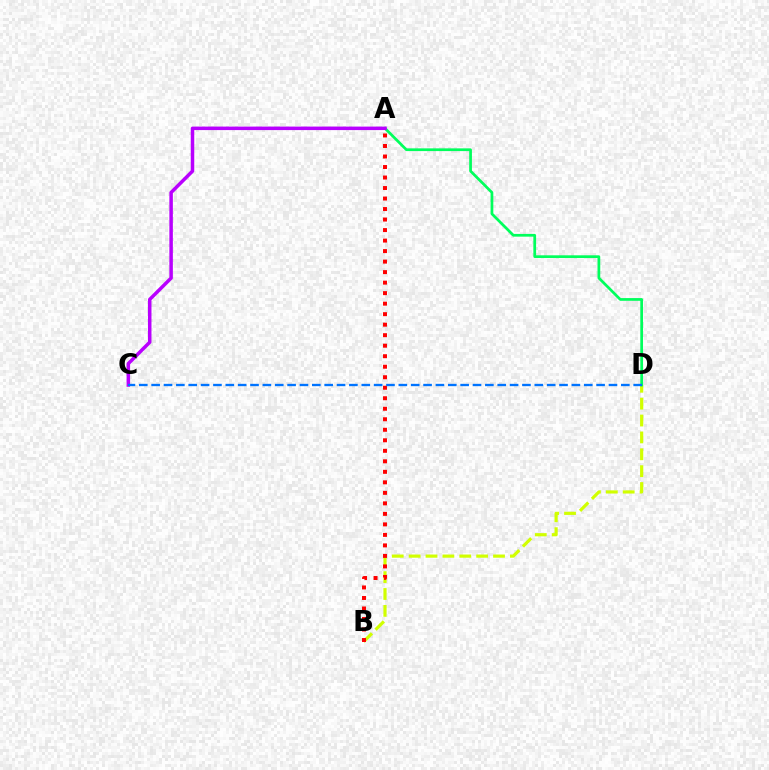{('B', 'D'): [{'color': '#d1ff00', 'line_style': 'dashed', 'thickness': 2.29}], ('A', 'B'): [{'color': '#ff0000', 'line_style': 'dotted', 'thickness': 2.86}], ('A', 'D'): [{'color': '#00ff5c', 'line_style': 'solid', 'thickness': 1.97}], ('A', 'C'): [{'color': '#b900ff', 'line_style': 'solid', 'thickness': 2.52}], ('C', 'D'): [{'color': '#0074ff', 'line_style': 'dashed', 'thickness': 1.68}]}